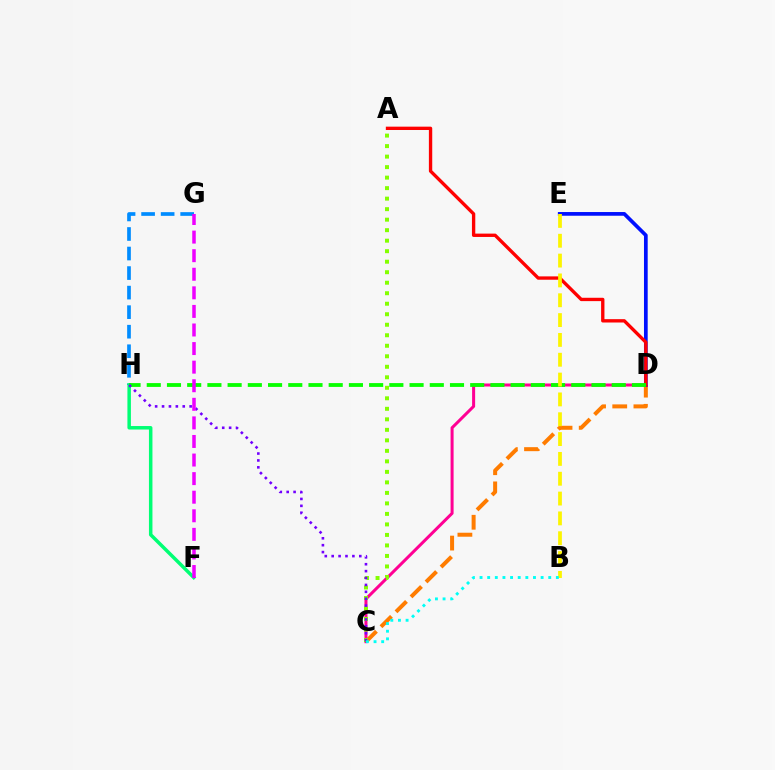{('C', 'D'): [{'color': '#ff0094', 'line_style': 'solid', 'thickness': 2.17}, {'color': '#ff7c00', 'line_style': 'dashed', 'thickness': 2.88}], ('G', 'H'): [{'color': '#008cff', 'line_style': 'dashed', 'thickness': 2.65}], ('D', 'E'): [{'color': '#0010ff', 'line_style': 'solid', 'thickness': 2.67}], ('F', 'H'): [{'color': '#00ff74', 'line_style': 'solid', 'thickness': 2.52}], ('A', 'D'): [{'color': '#ff0000', 'line_style': 'solid', 'thickness': 2.41}], ('A', 'C'): [{'color': '#84ff00', 'line_style': 'dotted', 'thickness': 2.86}], ('D', 'H'): [{'color': '#08ff00', 'line_style': 'dashed', 'thickness': 2.75}], ('B', 'E'): [{'color': '#fcf500', 'line_style': 'dashed', 'thickness': 2.69}], ('C', 'H'): [{'color': '#7200ff', 'line_style': 'dotted', 'thickness': 1.87}], ('B', 'C'): [{'color': '#00fff6', 'line_style': 'dotted', 'thickness': 2.07}], ('F', 'G'): [{'color': '#ee00ff', 'line_style': 'dashed', 'thickness': 2.52}]}